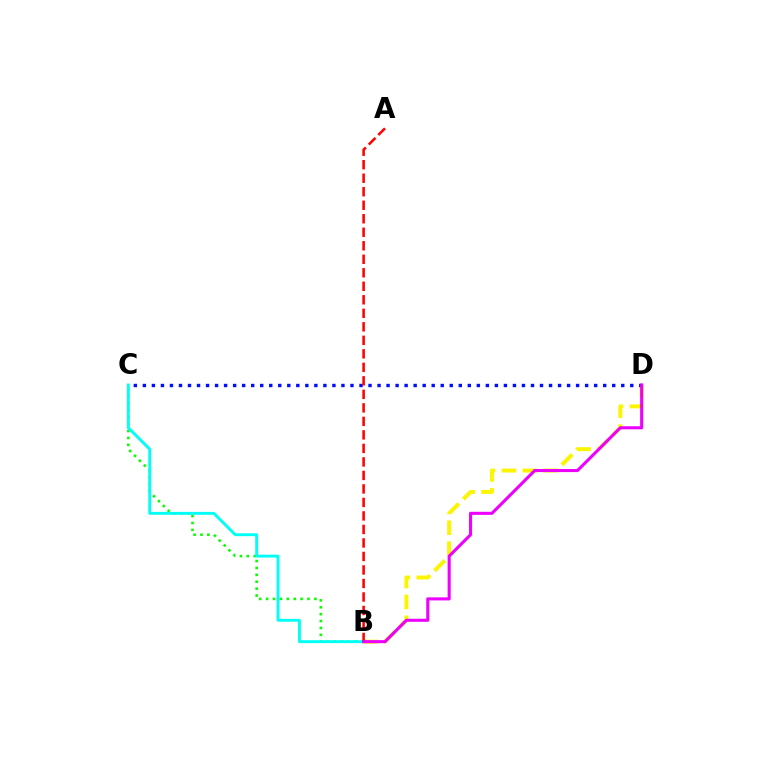{('B', 'D'): [{'color': '#fcf500', 'line_style': 'dashed', 'thickness': 2.84}, {'color': '#ee00ff', 'line_style': 'solid', 'thickness': 2.21}], ('B', 'C'): [{'color': '#08ff00', 'line_style': 'dotted', 'thickness': 1.87}, {'color': '#00fff6', 'line_style': 'solid', 'thickness': 2.08}], ('C', 'D'): [{'color': '#0010ff', 'line_style': 'dotted', 'thickness': 2.45}], ('A', 'B'): [{'color': '#ff0000', 'line_style': 'dashed', 'thickness': 1.84}]}